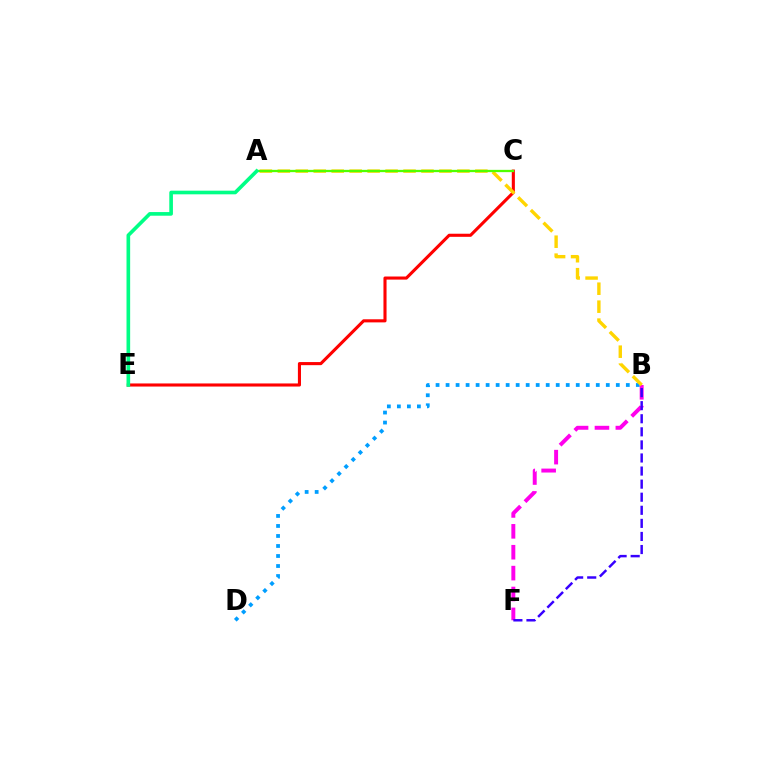{('B', 'D'): [{'color': '#009eff', 'line_style': 'dotted', 'thickness': 2.72}], ('C', 'E'): [{'color': '#ff0000', 'line_style': 'solid', 'thickness': 2.23}], ('B', 'F'): [{'color': '#ff00ed', 'line_style': 'dashed', 'thickness': 2.84}, {'color': '#3700ff', 'line_style': 'dashed', 'thickness': 1.78}], ('A', 'B'): [{'color': '#ffd500', 'line_style': 'dashed', 'thickness': 2.44}], ('A', 'C'): [{'color': '#4fff00', 'line_style': 'solid', 'thickness': 1.65}], ('A', 'E'): [{'color': '#00ff86', 'line_style': 'solid', 'thickness': 2.62}]}